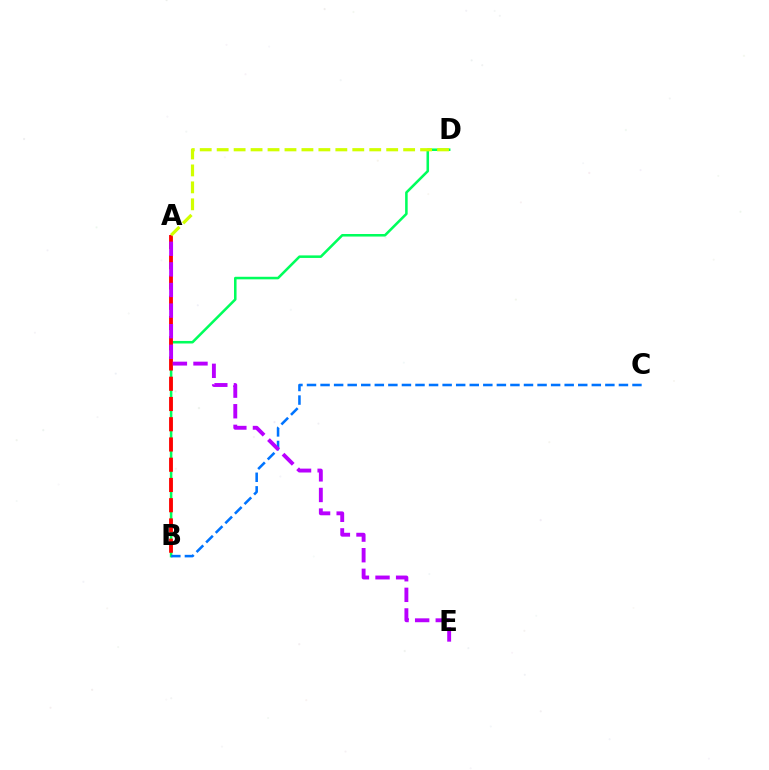{('B', 'D'): [{'color': '#00ff5c', 'line_style': 'solid', 'thickness': 1.84}], ('A', 'B'): [{'color': '#ff0000', 'line_style': 'dashed', 'thickness': 2.75}], ('A', 'D'): [{'color': '#d1ff00', 'line_style': 'dashed', 'thickness': 2.3}], ('B', 'C'): [{'color': '#0074ff', 'line_style': 'dashed', 'thickness': 1.84}], ('A', 'E'): [{'color': '#b900ff', 'line_style': 'dashed', 'thickness': 2.8}]}